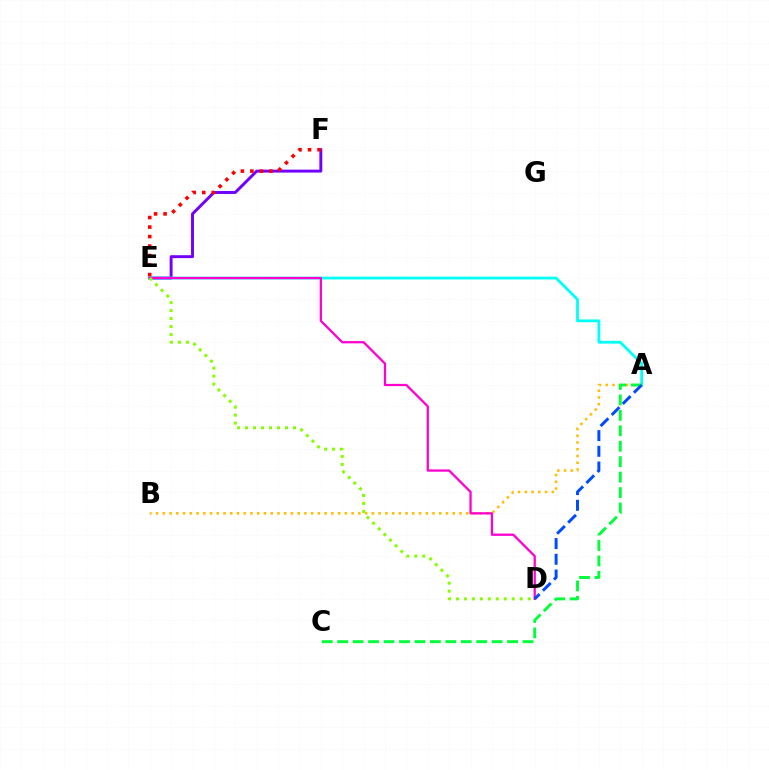{('E', 'F'): [{'color': '#7200ff', 'line_style': 'solid', 'thickness': 2.12}, {'color': '#ff0000', 'line_style': 'dotted', 'thickness': 2.58}], ('A', 'B'): [{'color': '#ffbd00', 'line_style': 'dotted', 'thickness': 1.83}], ('A', 'E'): [{'color': '#00fff6', 'line_style': 'solid', 'thickness': 2.01}], ('A', 'C'): [{'color': '#00ff39', 'line_style': 'dashed', 'thickness': 2.1}], ('D', 'E'): [{'color': '#ff00cf', 'line_style': 'solid', 'thickness': 1.63}, {'color': '#84ff00', 'line_style': 'dotted', 'thickness': 2.17}], ('A', 'D'): [{'color': '#004bff', 'line_style': 'dashed', 'thickness': 2.13}]}